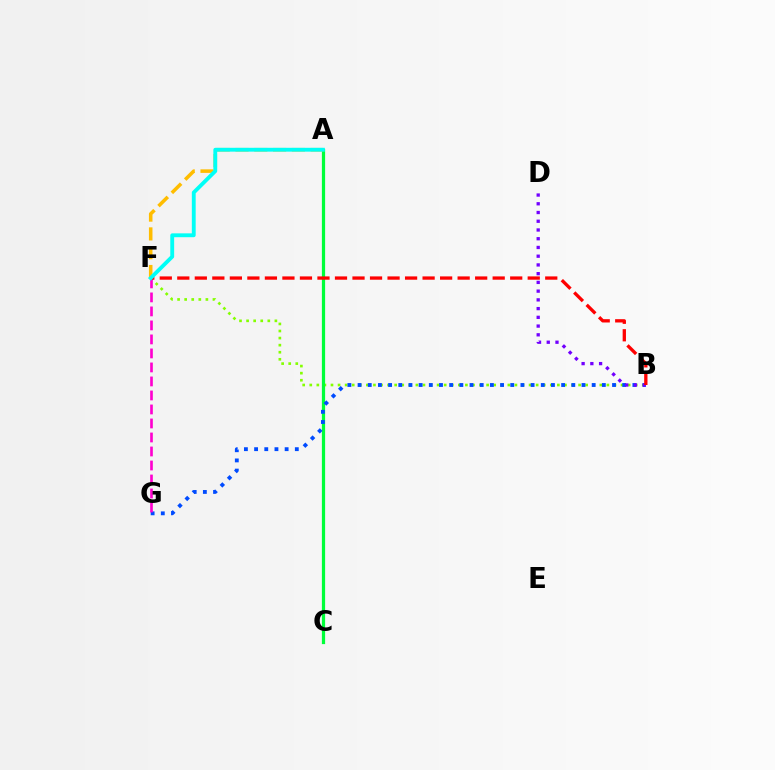{('B', 'F'): [{'color': '#84ff00', 'line_style': 'dotted', 'thickness': 1.92}, {'color': '#ff0000', 'line_style': 'dashed', 'thickness': 2.38}], ('A', 'C'): [{'color': '#00ff39', 'line_style': 'solid', 'thickness': 2.33}], ('A', 'F'): [{'color': '#ffbd00', 'line_style': 'dashed', 'thickness': 2.55}, {'color': '#00fff6', 'line_style': 'solid', 'thickness': 2.77}], ('B', 'G'): [{'color': '#004bff', 'line_style': 'dotted', 'thickness': 2.77}], ('B', 'D'): [{'color': '#7200ff', 'line_style': 'dotted', 'thickness': 2.37}], ('F', 'G'): [{'color': '#ff00cf', 'line_style': 'dashed', 'thickness': 1.9}]}